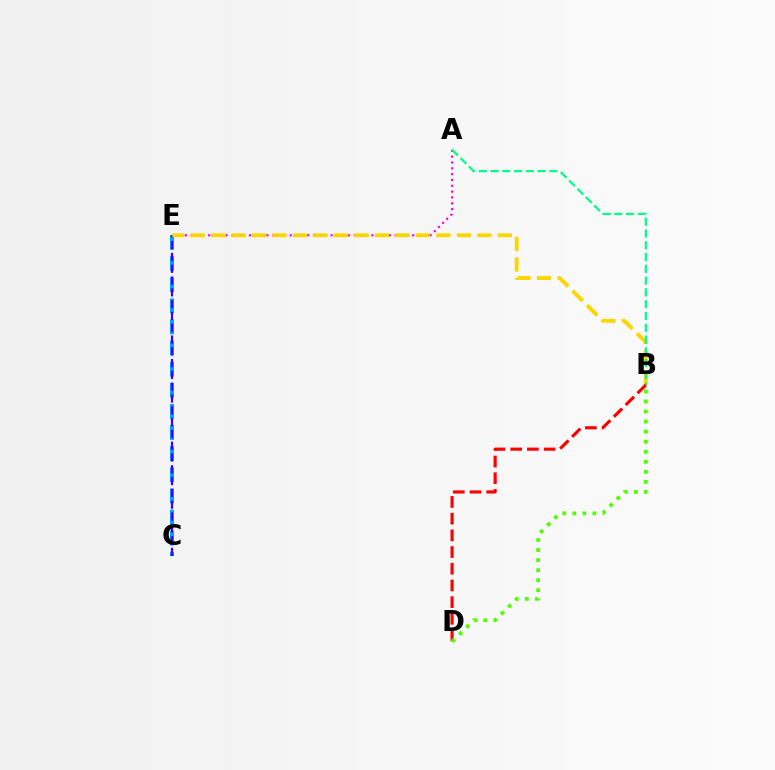{('C', 'E'): [{'color': '#009eff', 'line_style': 'dashed', 'thickness': 2.87}, {'color': '#3700ff', 'line_style': 'dashed', 'thickness': 1.6}], ('A', 'E'): [{'color': '#ff00ed', 'line_style': 'dotted', 'thickness': 1.58}], ('B', 'E'): [{'color': '#ffd500', 'line_style': 'dashed', 'thickness': 2.78}], ('A', 'B'): [{'color': '#00ff86', 'line_style': 'dashed', 'thickness': 1.6}], ('B', 'D'): [{'color': '#ff0000', 'line_style': 'dashed', 'thickness': 2.27}, {'color': '#4fff00', 'line_style': 'dotted', 'thickness': 2.73}]}